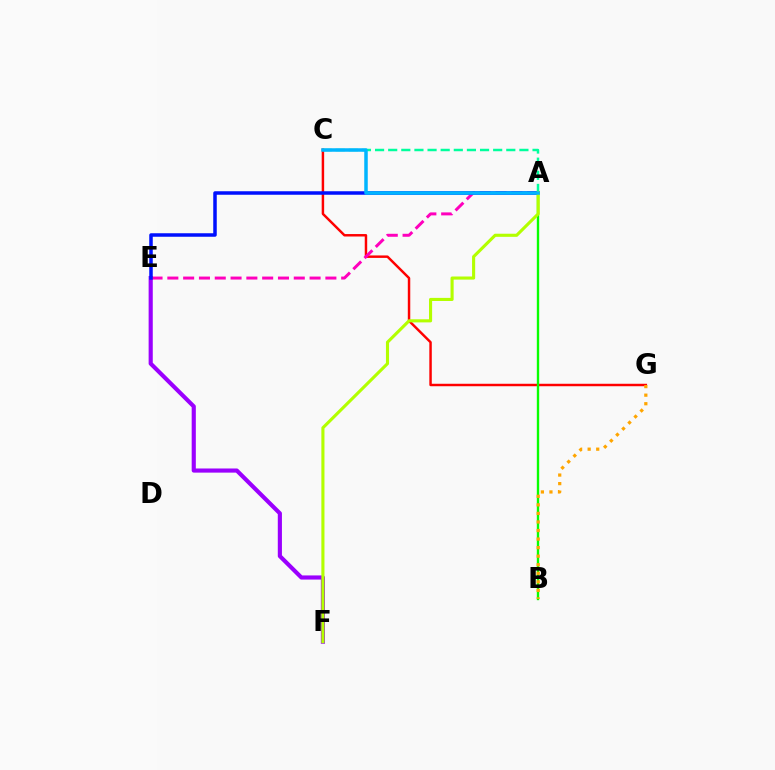{('C', 'G'): [{'color': '#ff0000', 'line_style': 'solid', 'thickness': 1.77}], ('E', 'F'): [{'color': '#9b00ff', 'line_style': 'solid', 'thickness': 2.98}], ('A', 'C'): [{'color': '#00ff9d', 'line_style': 'dashed', 'thickness': 1.78}, {'color': '#00b5ff', 'line_style': 'solid', 'thickness': 2.52}], ('A', 'E'): [{'color': '#ff00bd', 'line_style': 'dashed', 'thickness': 2.15}, {'color': '#0010ff', 'line_style': 'solid', 'thickness': 2.52}], ('A', 'B'): [{'color': '#08ff00', 'line_style': 'solid', 'thickness': 1.71}], ('B', 'G'): [{'color': '#ffa500', 'line_style': 'dotted', 'thickness': 2.32}], ('A', 'F'): [{'color': '#b3ff00', 'line_style': 'solid', 'thickness': 2.23}]}